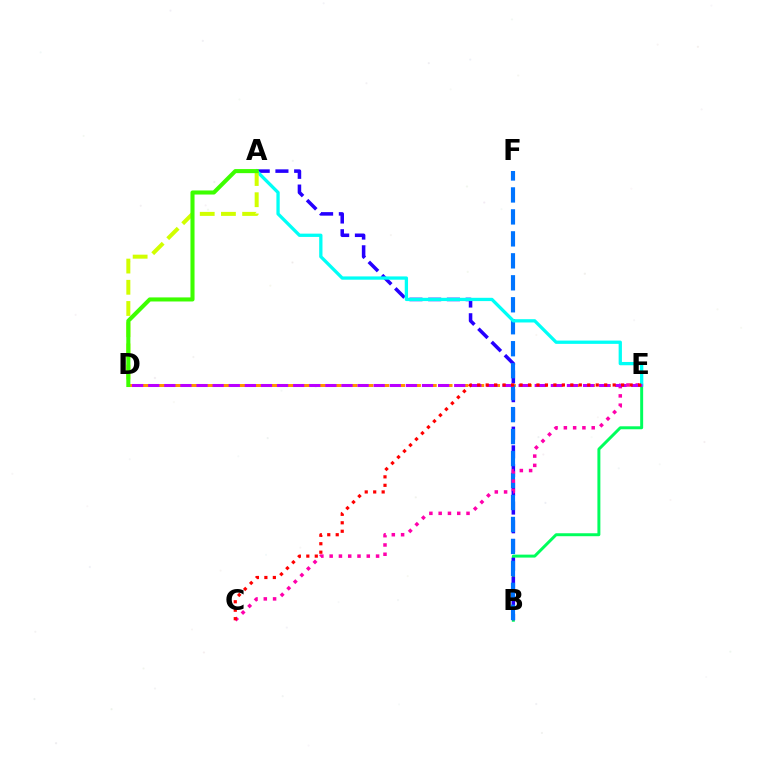{('D', 'E'): [{'color': '#ff9400', 'line_style': 'dashed', 'thickness': 2.15}, {'color': '#b900ff', 'line_style': 'dashed', 'thickness': 2.19}], ('B', 'E'): [{'color': '#00ff5c', 'line_style': 'solid', 'thickness': 2.13}], ('A', 'B'): [{'color': '#2500ff', 'line_style': 'dashed', 'thickness': 2.54}], ('B', 'F'): [{'color': '#0074ff', 'line_style': 'dashed', 'thickness': 2.98}], ('A', 'E'): [{'color': '#00fff6', 'line_style': 'solid', 'thickness': 2.37}], ('A', 'D'): [{'color': '#d1ff00', 'line_style': 'dashed', 'thickness': 2.88}, {'color': '#3dff00', 'line_style': 'solid', 'thickness': 2.93}], ('C', 'E'): [{'color': '#ff00ac', 'line_style': 'dotted', 'thickness': 2.52}, {'color': '#ff0000', 'line_style': 'dotted', 'thickness': 2.3}]}